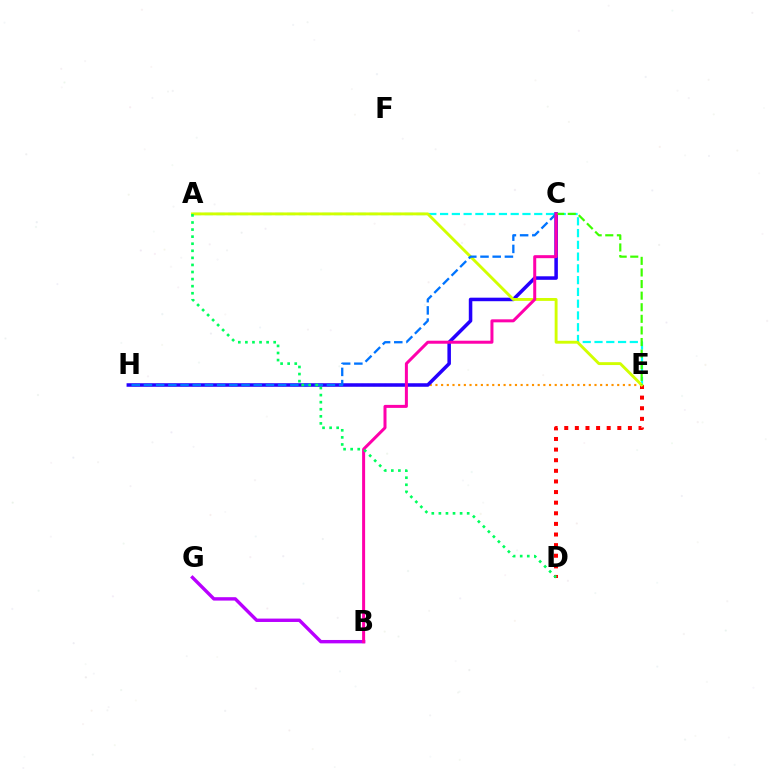{('A', 'E'): [{'color': '#00fff6', 'line_style': 'dashed', 'thickness': 1.6}, {'color': '#d1ff00', 'line_style': 'solid', 'thickness': 2.08}], ('D', 'E'): [{'color': '#ff0000', 'line_style': 'dotted', 'thickness': 2.88}], ('E', 'H'): [{'color': '#ff9400', 'line_style': 'dotted', 'thickness': 1.54}], ('C', 'H'): [{'color': '#2500ff', 'line_style': 'solid', 'thickness': 2.54}, {'color': '#0074ff', 'line_style': 'dashed', 'thickness': 1.66}], ('C', 'E'): [{'color': '#3dff00', 'line_style': 'dashed', 'thickness': 1.58}], ('B', 'G'): [{'color': '#b900ff', 'line_style': 'solid', 'thickness': 2.44}], ('B', 'C'): [{'color': '#ff00ac', 'line_style': 'solid', 'thickness': 2.17}], ('A', 'D'): [{'color': '#00ff5c', 'line_style': 'dotted', 'thickness': 1.92}]}